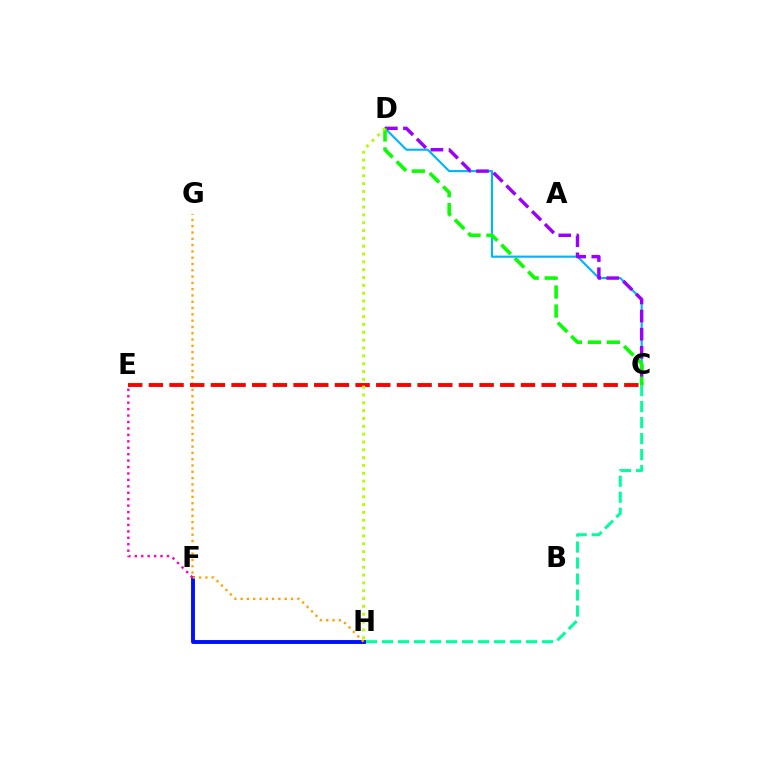{('F', 'H'): [{'color': '#0010ff', 'line_style': 'solid', 'thickness': 2.81}], ('G', 'H'): [{'color': '#ffa500', 'line_style': 'dotted', 'thickness': 1.71}], ('C', 'D'): [{'color': '#00b5ff', 'line_style': 'solid', 'thickness': 1.54}, {'color': '#9b00ff', 'line_style': 'dashed', 'thickness': 2.46}, {'color': '#08ff00', 'line_style': 'dashed', 'thickness': 2.58}], ('E', 'F'): [{'color': '#ff00bd', 'line_style': 'dotted', 'thickness': 1.75}], ('C', 'E'): [{'color': '#ff0000', 'line_style': 'dashed', 'thickness': 2.81}], ('C', 'H'): [{'color': '#00ff9d', 'line_style': 'dashed', 'thickness': 2.17}], ('D', 'H'): [{'color': '#b3ff00', 'line_style': 'dotted', 'thickness': 2.13}]}